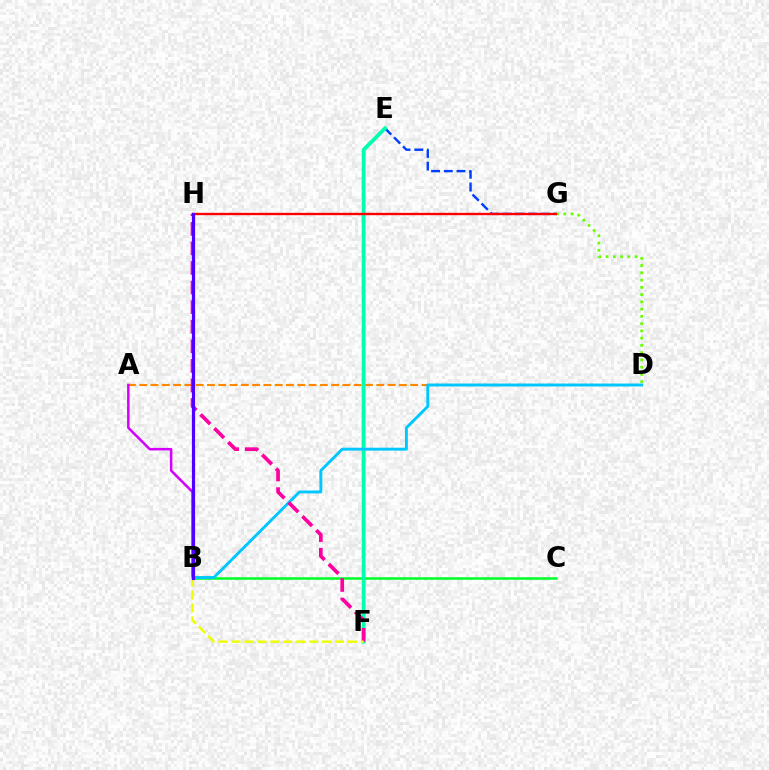{('D', 'G'): [{'color': '#66ff00', 'line_style': 'dotted', 'thickness': 1.97}], ('E', 'G'): [{'color': '#003fff', 'line_style': 'dashed', 'thickness': 1.73}], ('B', 'C'): [{'color': '#00ff27', 'line_style': 'solid', 'thickness': 1.81}], ('A', 'D'): [{'color': '#ff8800', 'line_style': 'dashed', 'thickness': 1.53}], ('E', 'F'): [{'color': '#00ffaf', 'line_style': 'solid', 'thickness': 2.75}], ('A', 'B'): [{'color': '#d600ff', 'line_style': 'solid', 'thickness': 1.81}], ('B', 'D'): [{'color': '#00c7ff', 'line_style': 'solid', 'thickness': 2.1}], ('G', 'H'): [{'color': '#ff0000', 'line_style': 'solid', 'thickness': 1.7}], ('F', 'H'): [{'color': '#ff00a0', 'line_style': 'dashed', 'thickness': 2.66}], ('B', 'F'): [{'color': '#eeff00', 'line_style': 'dashed', 'thickness': 1.76}], ('B', 'H'): [{'color': '#4f00ff', 'line_style': 'solid', 'thickness': 2.3}]}